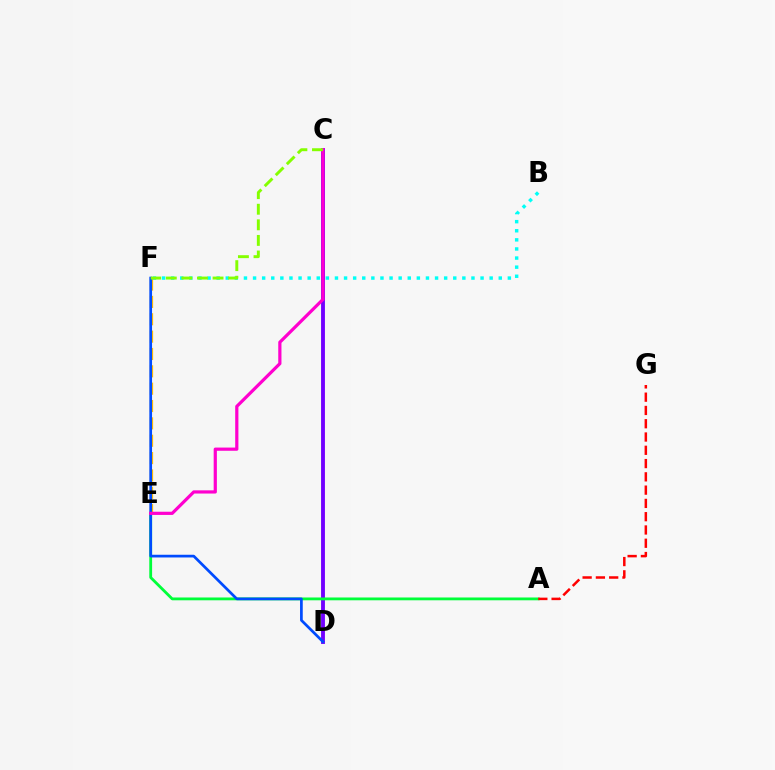{('C', 'D'): [{'color': '#7200ff', 'line_style': 'solid', 'thickness': 2.78}], ('E', 'F'): [{'color': '#ffbd00', 'line_style': 'dashed', 'thickness': 2.36}], ('A', 'E'): [{'color': '#00ff39', 'line_style': 'solid', 'thickness': 2.03}], ('A', 'G'): [{'color': '#ff0000', 'line_style': 'dashed', 'thickness': 1.8}], ('D', 'F'): [{'color': '#004bff', 'line_style': 'solid', 'thickness': 1.95}], ('C', 'E'): [{'color': '#ff00cf', 'line_style': 'solid', 'thickness': 2.31}], ('B', 'F'): [{'color': '#00fff6', 'line_style': 'dotted', 'thickness': 2.47}], ('C', 'F'): [{'color': '#84ff00', 'line_style': 'dashed', 'thickness': 2.12}]}